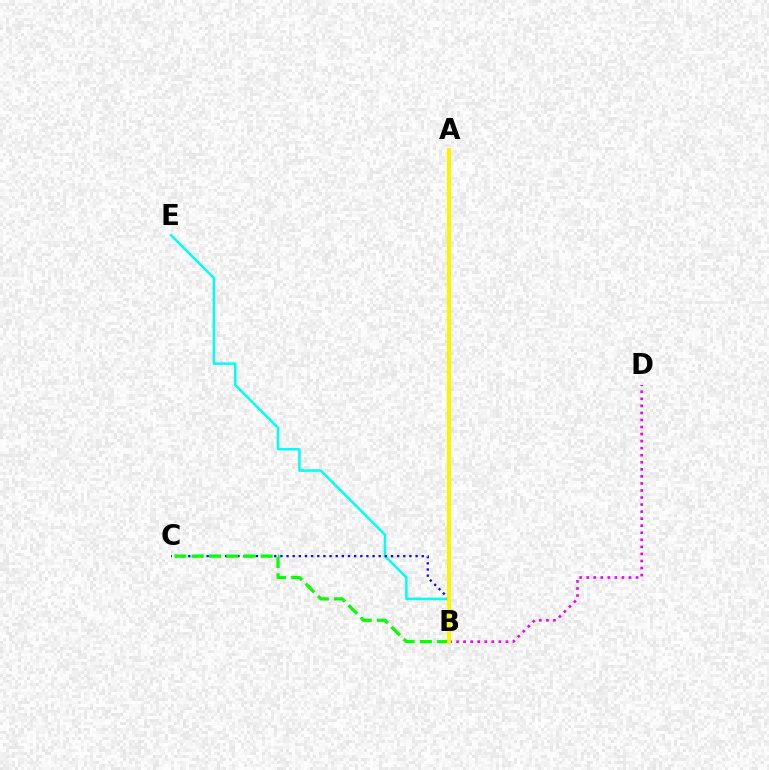{('A', 'B'): [{'color': '#ff0000', 'line_style': 'dashed', 'thickness': 1.71}, {'color': '#fcf500', 'line_style': 'solid', 'thickness': 2.91}], ('B', 'E'): [{'color': '#00fff6', 'line_style': 'solid', 'thickness': 1.81}], ('B', 'C'): [{'color': '#0010ff', 'line_style': 'dotted', 'thickness': 1.67}, {'color': '#08ff00', 'line_style': 'dashed', 'thickness': 2.34}], ('B', 'D'): [{'color': '#ee00ff', 'line_style': 'dotted', 'thickness': 1.92}]}